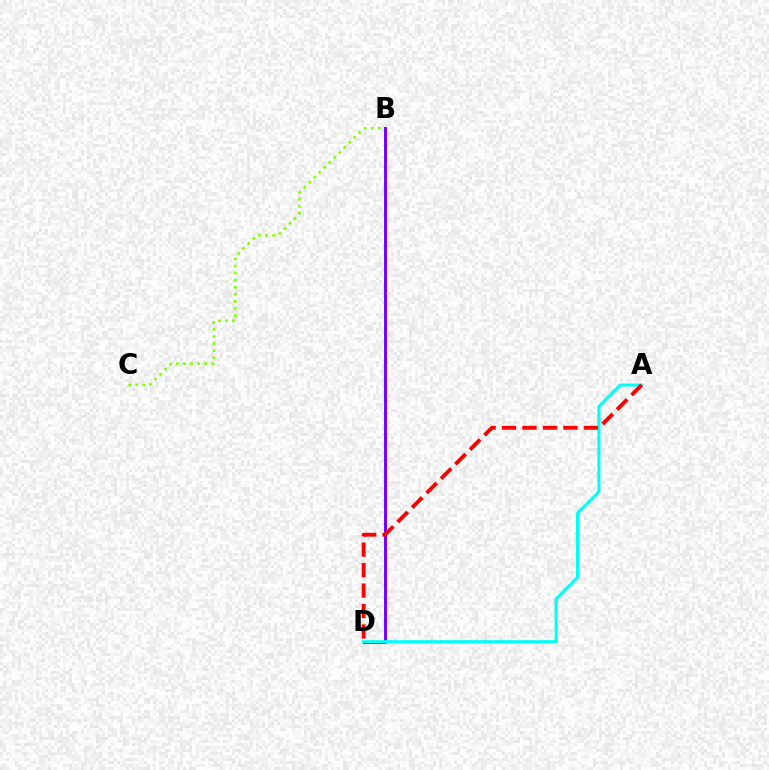{('B', 'D'): [{'color': '#7200ff', 'line_style': 'solid', 'thickness': 2.1}], ('A', 'D'): [{'color': '#00fff6', 'line_style': 'solid', 'thickness': 2.18}, {'color': '#ff0000', 'line_style': 'dashed', 'thickness': 2.78}], ('B', 'C'): [{'color': '#84ff00', 'line_style': 'dotted', 'thickness': 1.92}]}